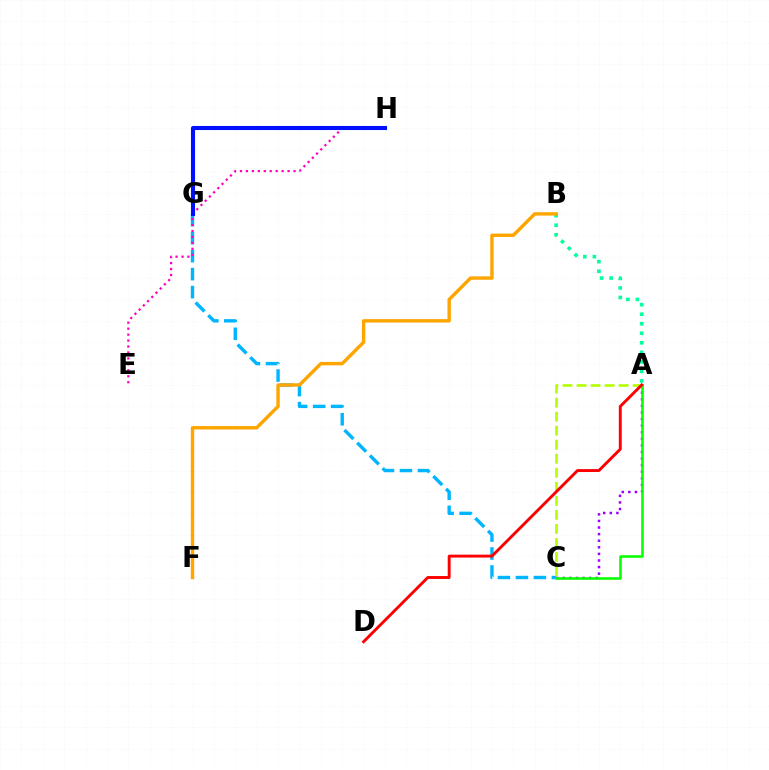{('A', 'B'): [{'color': '#00ff9d', 'line_style': 'dotted', 'thickness': 2.59}], ('A', 'C'): [{'color': '#9b00ff', 'line_style': 'dotted', 'thickness': 1.79}, {'color': '#08ff00', 'line_style': 'solid', 'thickness': 1.84}, {'color': '#b3ff00', 'line_style': 'dashed', 'thickness': 1.91}], ('C', 'G'): [{'color': '#00b5ff', 'line_style': 'dashed', 'thickness': 2.44}], ('B', 'F'): [{'color': '#ffa500', 'line_style': 'solid', 'thickness': 2.46}], ('E', 'H'): [{'color': '#ff00bd', 'line_style': 'dotted', 'thickness': 1.62}], ('A', 'D'): [{'color': '#ff0000', 'line_style': 'solid', 'thickness': 2.1}], ('G', 'H'): [{'color': '#0010ff', 'line_style': 'solid', 'thickness': 2.94}]}